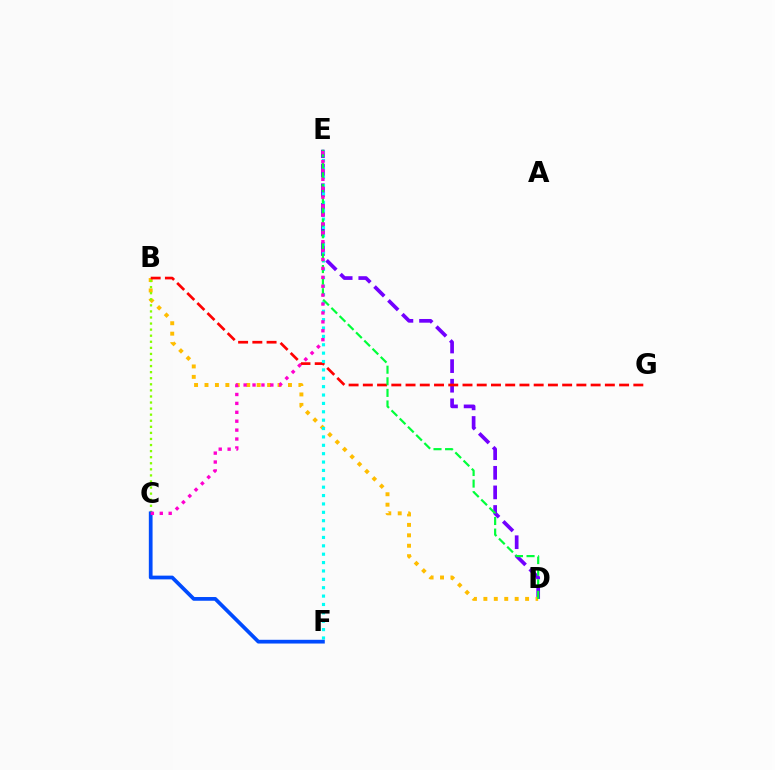{('D', 'E'): [{'color': '#7200ff', 'line_style': 'dashed', 'thickness': 2.66}, {'color': '#00ff39', 'line_style': 'dashed', 'thickness': 1.57}], ('B', 'D'): [{'color': '#ffbd00', 'line_style': 'dotted', 'thickness': 2.83}], ('B', 'G'): [{'color': '#ff0000', 'line_style': 'dashed', 'thickness': 1.93}], ('E', 'F'): [{'color': '#00fff6', 'line_style': 'dotted', 'thickness': 2.28}], ('B', 'C'): [{'color': '#84ff00', 'line_style': 'dotted', 'thickness': 1.65}], ('C', 'F'): [{'color': '#004bff', 'line_style': 'solid', 'thickness': 2.69}], ('C', 'E'): [{'color': '#ff00cf', 'line_style': 'dotted', 'thickness': 2.42}]}